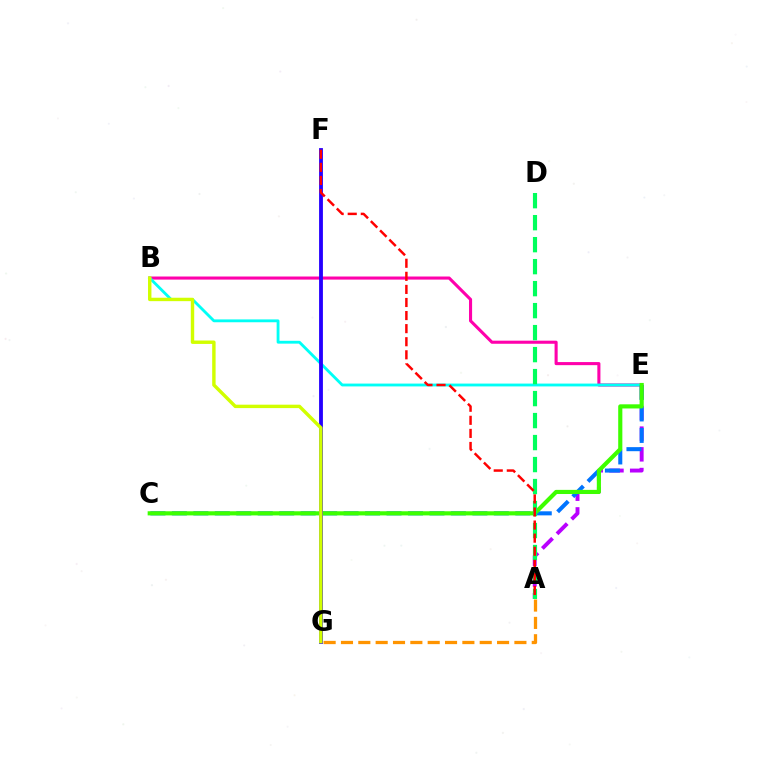{('A', 'E'): [{'color': '#b900ff', 'line_style': 'dashed', 'thickness': 2.81}], ('B', 'E'): [{'color': '#ff00ac', 'line_style': 'solid', 'thickness': 2.22}, {'color': '#00fff6', 'line_style': 'solid', 'thickness': 2.04}], ('C', 'E'): [{'color': '#0074ff', 'line_style': 'dashed', 'thickness': 2.92}, {'color': '#3dff00', 'line_style': 'solid', 'thickness': 2.98}], ('A', 'G'): [{'color': '#ff9400', 'line_style': 'dashed', 'thickness': 2.36}], ('F', 'G'): [{'color': '#2500ff', 'line_style': 'solid', 'thickness': 2.76}], ('A', 'D'): [{'color': '#00ff5c', 'line_style': 'dashed', 'thickness': 2.99}], ('B', 'G'): [{'color': '#d1ff00', 'line_style': 'solid', 'thickness': 2.46}], ('A', 'F'): [{'color': '#ff0000', 'line_style': 'dashed', 'thickness': 1.78}]}